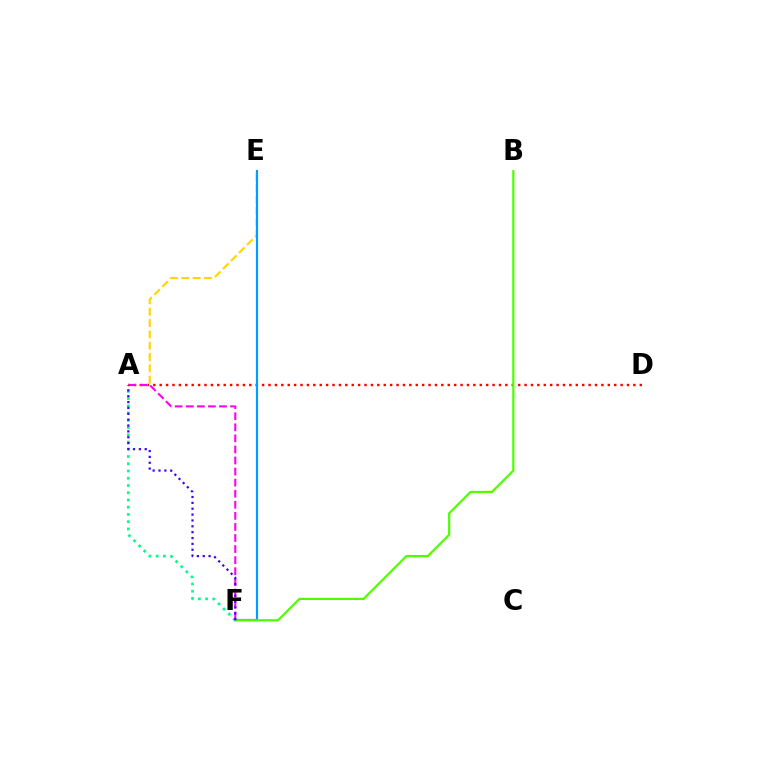{('A', 'D'): [{'color': '#ff0000', 'line_style': 'dotted', 'thickness': 1.74}], ('A', 'E'): [{'color': '#ffd500', 'line_style': 'dashed', 'thickness': 1.54}], ('E', 'F'): [{'color': '#009eff', 'line_style': 'solid', 'thickness': 1.58}], ('B', 'F'): [{'color': '#4fff00', 'line_style': 'solid', 'thickness': 1.61}], ('A', 'F'): [{'color': '#00ff86', 'line_style': 'dotted', 'thickness': 1.97}, {'color': '#ff00ed', 'line_style': 'dashed', 'thickness': 1.5}, {'color': '#3700ff', 'line_style': 'dotted', 'thickness': 1.59}]}